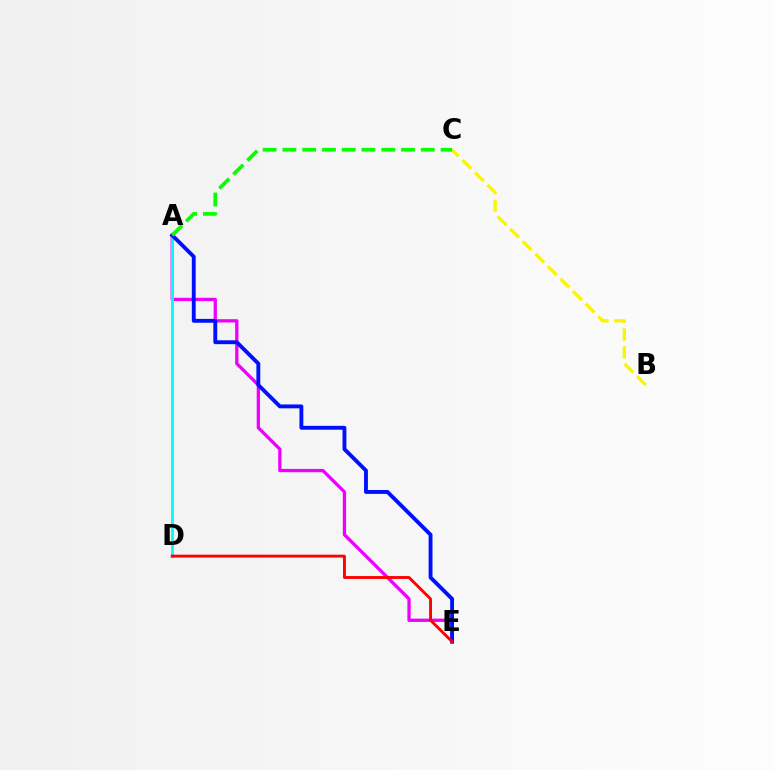{('A', 'E'): [{'color': '#ee00ff', 'line_style': 'solid', 'thickness': 2.37}, {'color': '#0010ff', 'line_style': 'solid', 'thickness': 2.79}], ('A', 'D'): [{'color': '#00fff6', 'line_style': 'solid', 'thickness': 2.09}], ('B', 'C'): [{'color': '#fcf500', 'line_style': 'dashed', 'thickness': 2.41}], ('D', 'E'): [{'color': '#ff0000', 'line_style': 'solid', 'thickness': 2.06}], ('A', 'C'): [{'color': '#08ff00', 'line_style': 'dashed', 'thickness': 2.69}]}